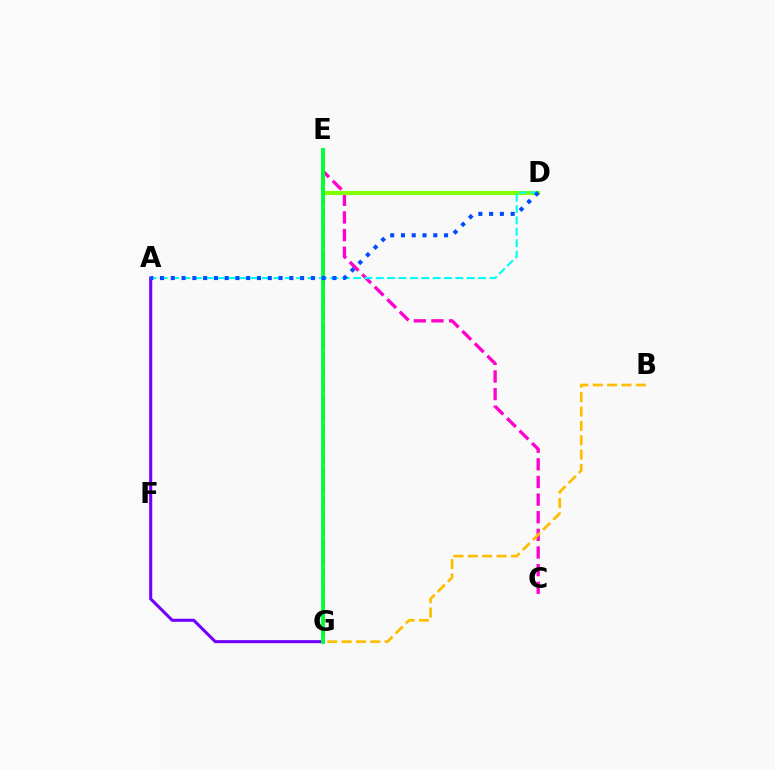{('C', 'E'): [{'color': '#ff00cf', 'line_style': 'dashed', 'thickness': 2.4}], ('E', 'G'): [{'color': '#ff0000', 'line_style': 'dashed', 'thickness': 1.96}, {'color': '#00ff39', 'line_style': 'solid', 'thickness': 2.76}], ('A', 'G'): [{'color': '#7200ff', 'line_style': 'solid', 'thickness': 2.21}], ('D', 'E'): [{'color': '#84ff00', 'line_style': 'solid', 'thickness': 2.93}], ('A', 'D'): [{'color': '#00fff6', 'line_style': 'dashed', 'thickness': 1.55}, {'color': '#004bff', 'line_style': 'dotted', 'thickness': 2.93}], ('B', 'G'): [{'color': '#ffbd00', 'line_style': 'dashed', 'thickness': 1.95}]}